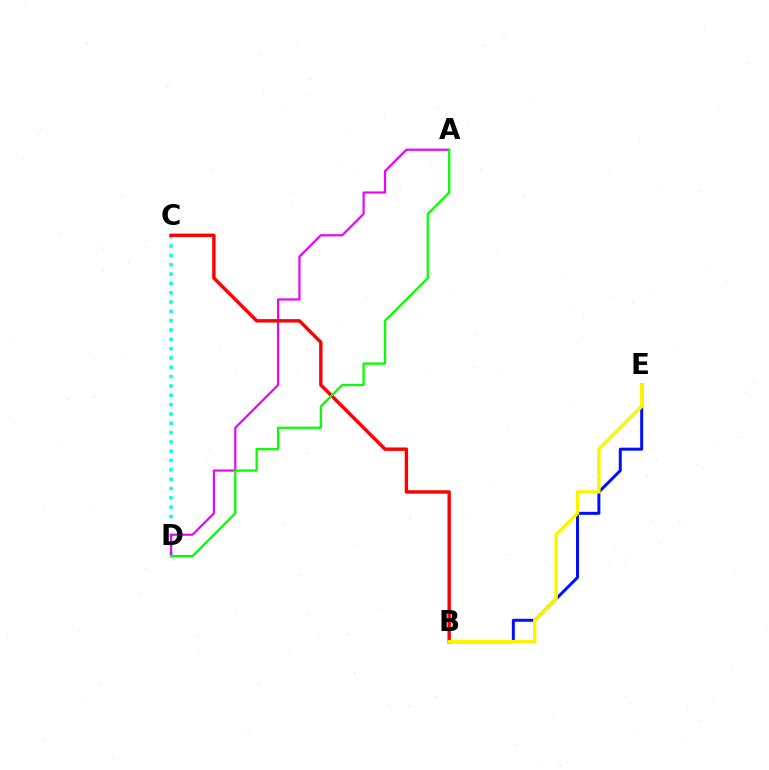{('C', 'D'): [{'color': '#00fff6', 'line_style': 'dotted', 'thickness': 2.53}], ('A', 'D'): [{'color': '#ee00ff', 'line_style': 'solid', 'thickness': 1.56}, {'color': '#08ff00', 'line_style': 'solid', 'thickness': 1.65}], ('B', 'E'): [{'color': '#0010ff', 'line_style': 'solid', 'thickness': 2.15}, {'color': '#fcf500', 'line_style': 'solid', 'thickness': 2.48}], ('B', 'C'): [{'color': '#ff0000', 'line_style': 'solid', 'thickness': 2.45}]}